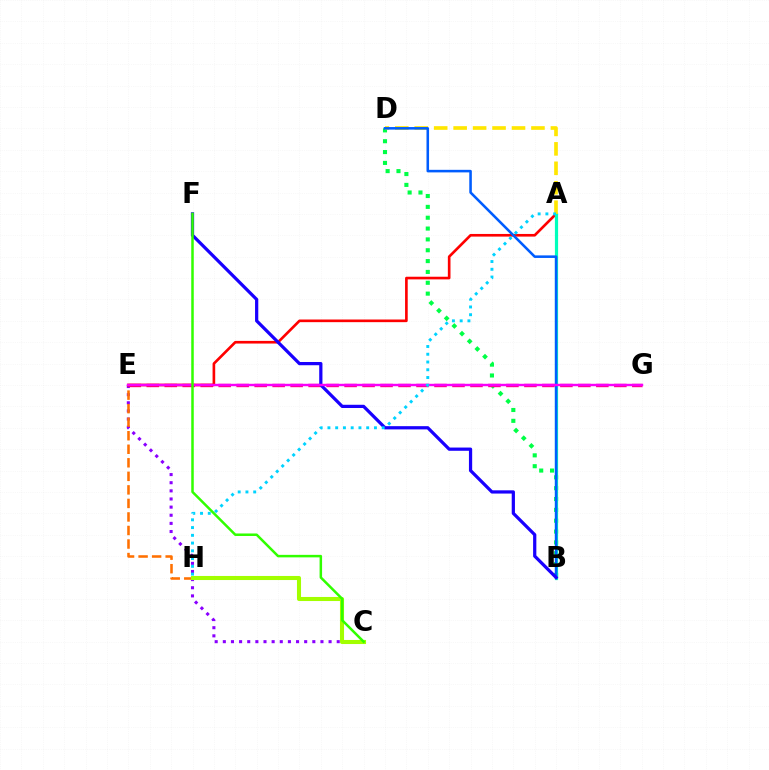{('B', 'D'): [{'color': '#00ff45', 'line_style': 'dotted', 'thickness': 2.95}, {'color': '#005dff', 'line_style': 'solid', 'thickness': 1.84}], ('C', 'E'): [{'color': '#8a00ff', 'line_style': 'dotted', 'thickness': 2.21}], ('E', 'H'): [{'color': '#ff7000', 'line_style': 'dashed', 'thickness': 1.84}], ('E', 'G'): [{'color': '#ff0088', 'line_style': 'dashed', 'thickness': 2.44}, {'color': '#fa00f9', 'line_style': 'solid', 'thickness': 1.74}], ('A', 'E'): [{'color': '#ff0000', 'line_style': 'solid', 'thickness': 1.91}], ('A', 'B'): [{'color': '#00ffbb', 'line_style': 'solid', 'thickness': 2.3}], ('A', 'D'): [{'color': '#ffe600', 'line_style': 'dashed', 'thickness': 2.64}], ('B', 'F'): [{'color': '#1900ff', 'line_style': 'solid', 'thickness': 2.33}], ('C', 'H'): [{'color': '#a2ff00', 'line_style': 'solid', 'thickness': 2.93}], ('C', 'F'): [{'color': '#31ff00', 'line_style': 'solid', 'thickness': 1.8}], ('A', 'H'): [{'color': '#00d3ff', 'line_style': 'dotted', 'thickness': 2.11}]}